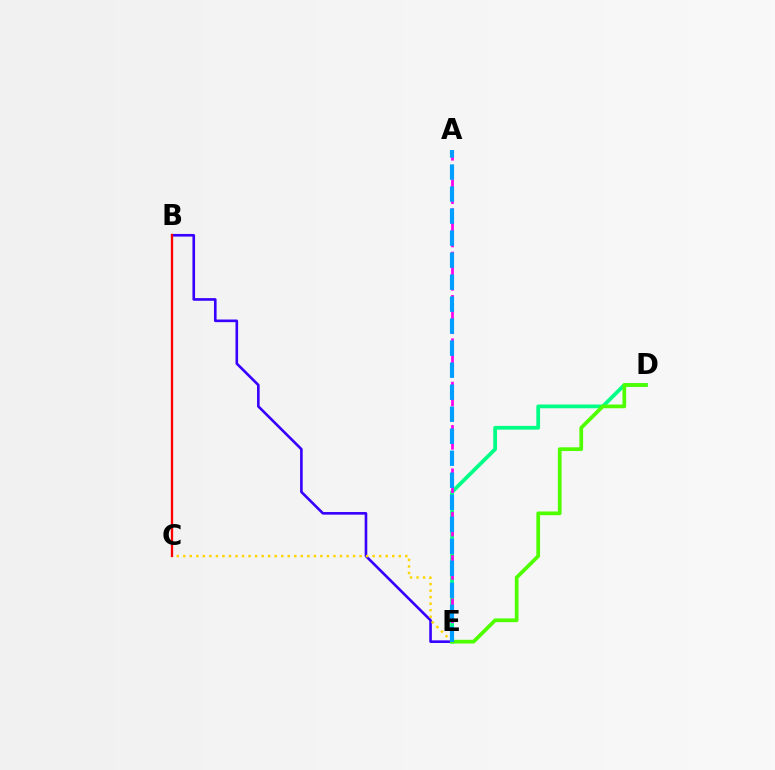{('B', 'E'): [{'color': '#3700ff', 'line_style': 'solid', 'thickness': 1.89}], ('D', 'E'): [{'color': '#00ff86', 'line_style': 'solid', 'thickness': 2.71}, {'color': '#4fff00', 'line_style': 'solid', 'thickness': 2.68}], ('A', 'E'): [{'color': '#ff00ed', 'line_style': 'dashed', 'thickness': 1.96}, {'color': '#009eff', 'line_style': 'dashed', 'thickness': 2.99}], ('C', 'E'): [{'color': '#ffd500', 'line_style': 'dotted', 'thickness': 1.77}], ('B', 'C'): [{'color': '#ff0000', 'line_style': 'solid', 'thickness': 1.66}]}